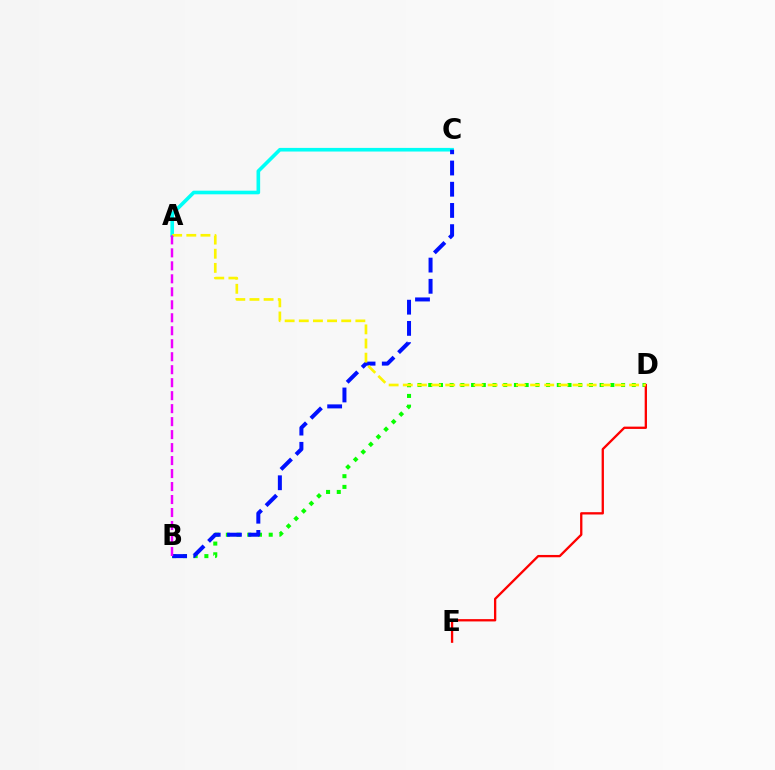{('B', 'D'): [{'color': '#08ff00', 'line_style': 'dotted', 'thickness': 2.91}], ('D', 'E'): [{'color': '#ff0000', 'line_style': 'solid', 'thickness': 1.67}], ('A', 'C'): [{'color': '#00fff6', 'line_style': 'solid', 'thickness': 2.61}], ('B', 'C'): [{'color': '#0010ff', 'line_style': 'dashed', 'thickness': 2.88}], ('A', 'D'): [{'color': '#fcf500', 'line_style': 'dashed', 'thickness': 1.92}], ('A', 'B'): [{'color': '#ee00ff', 'line_style': 'dashed', 'thickness': 1.76}]}